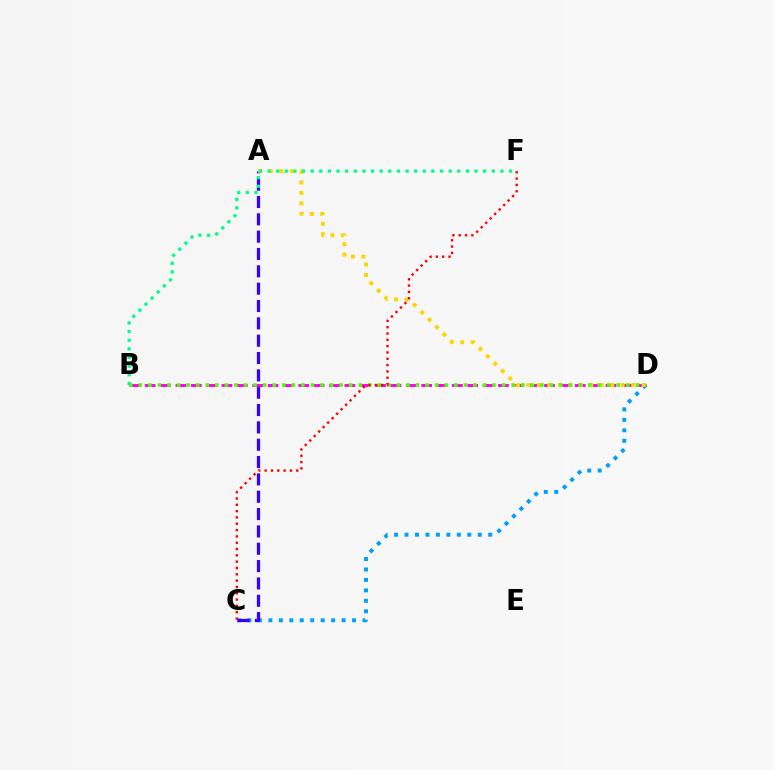{('B', 'D'): [{'color': '#ff00ed', 'line_style': 'dashed', 'thickness': 2.09}, {'color': '#4fff00', 'line_style': 'dotted', 'thickness': 2.6}], ('C', 'D'): [{'color': '#009eff', 'line_style': 'dotted', 'thickness': 2.84}], ('A', 'C'): [{'color': '#3700ff', 'line_style': 'dashed', 'thickness': 2.36}], ('A', 'D'): [{'color': '#ffd500', 'line_style': 'dotted', 'thickness': 2.85}], ('B', 'F'): [{'color': '#00ff86', 'line_style': 'dotted', 'thickness': 2.34}], ('C', 'F'): [{'color': '#ff0000', 'line_style': 'dotted', 'thickness': 1.72}]}